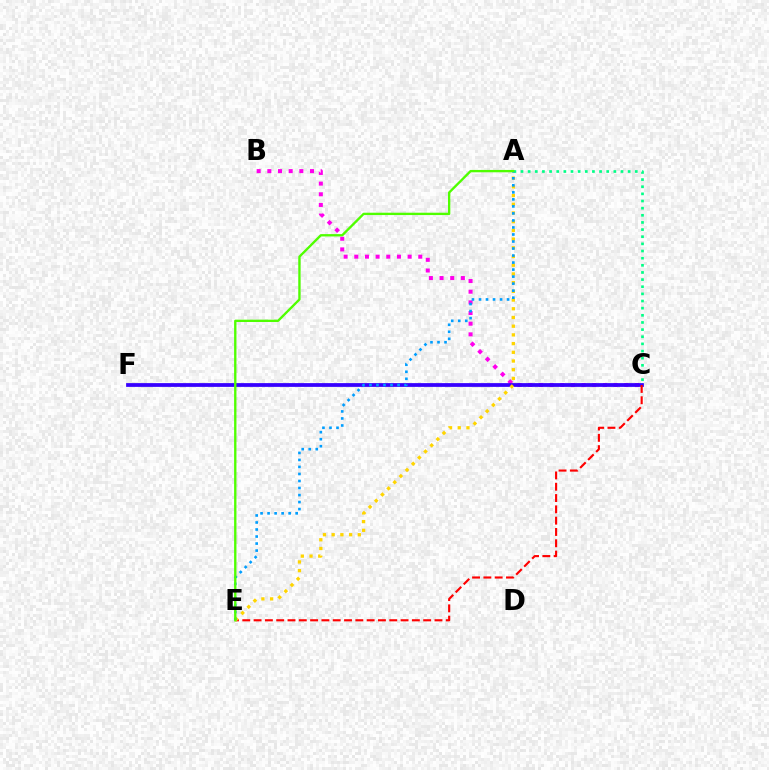{('A', 'C'): [{'color': '#00ff86', 'line_style': 'dotted', 'thickness': 1.94}], ('B', 'C'): [{'color': '#ff00ed', 'line_style': 'dotted', 'thickness': 2.9}], ('C', 'F'): [{'color': '#3700ff', 'line_style': 'solid', 'thickness': 2.71}], ('C', 'E'): [{'color': '#ff0000', 'line_style': 'dashed', 'thickness': 1.54}], ('A', 'E'): [{'color': '#ffd500', 'line_style': 'dotted', 'thickness': 2.37}, {'color': '#009eff', 'line_style': 'dotted', 'thickness': 1.91}, {'color': '#4fff00', 'line_style': 'solid', 'thickness': 1.69}]}